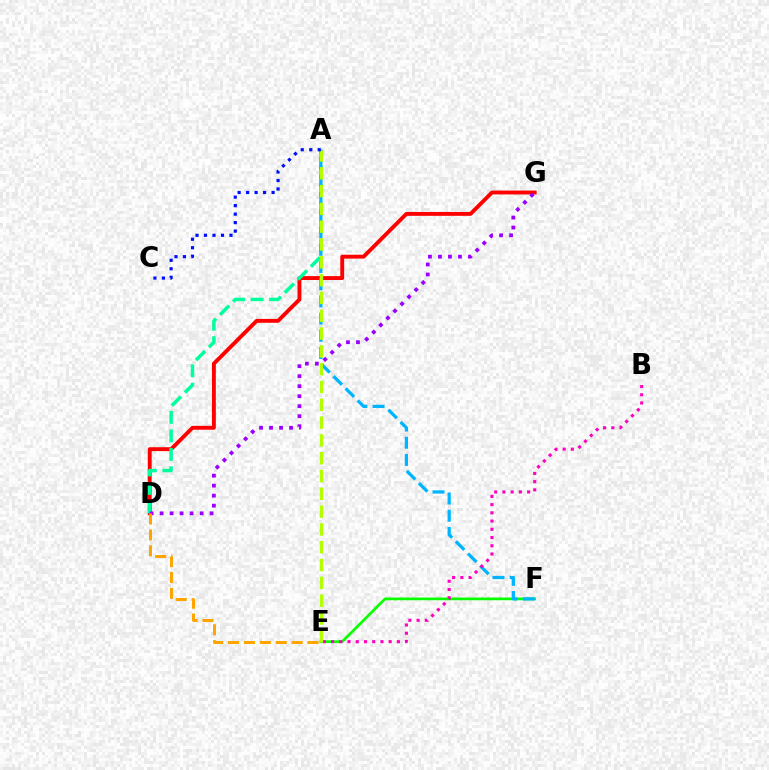{('D', 'G'): [{'color': '#ff0000', 'line_style': 'solid', 'thickness': 2.79}, {'color': '#9b00ff', 'line_style': 'dotted', 'thickness': 2.72}], ('E', 'F'): [{'color': '#08ff00', 'line_style': 'solid', 'thickness': 1.95}], ('A', 'D'): [{'color': '#00ff9d', 'line_style': 'dashed', 'thickness': 2.51}], ('A', 'F'): [{'color': '#00b5ff', 'line_style': 'dashed', 'thickness': 2.34}], ('B', 'E'): [{'color': '#ff00bd', 'line_style': 'dotted', 'thickness': 2.23}], ('A', 'E'): [{'color': '#b3ff00', 'line_style': 'dashed', 'thickness': 2.42}], ('A', 'C'): [{'color': '#0010ff', 'line_style': 'dotted', 'thickness': 2.31}], ('D', 'E'): [{'color': '#ffa500', 'line_style': 'dashed', 'thickness': 2.16}]}